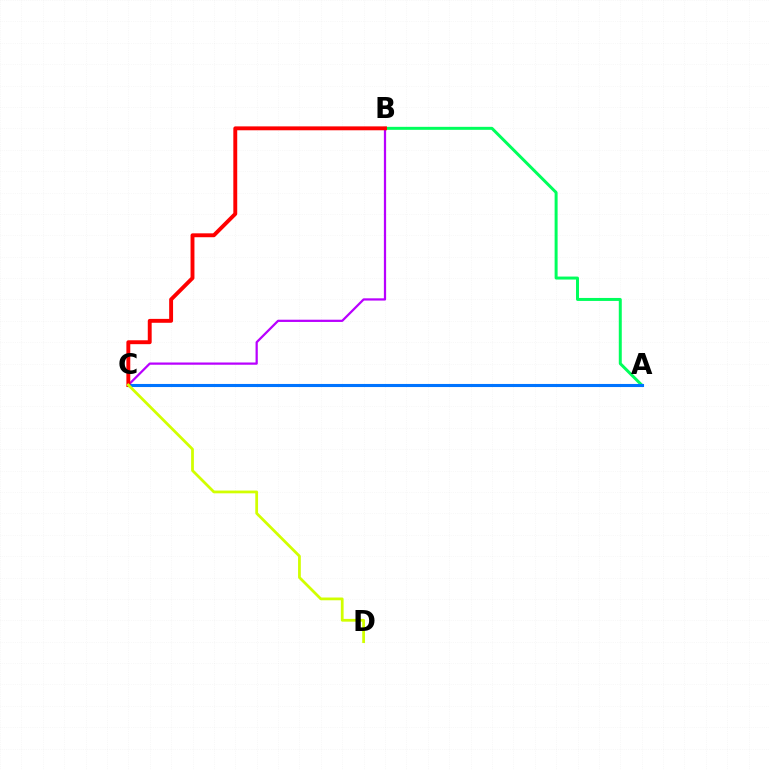{('B', 'C'): [{'color': '#b900ff', 'line_style': 'solid', 'thickness': 1.61}, {'color': '#ff0000', 'line_style': 'solid', 'thickness': 2.81}], ('A', 'B'): [{'color': '#00ff5c', 'line_style': 'solid', 'thickness': 2.15}], ('A', 'C'): [{'color': '#0074ff', 'line_style': 'solid', 'thickness': 2.22}], ('C', 'D'): [{'color': '#d1ff00', 'line_style': 'solid', 'thickness': 1.99}]}